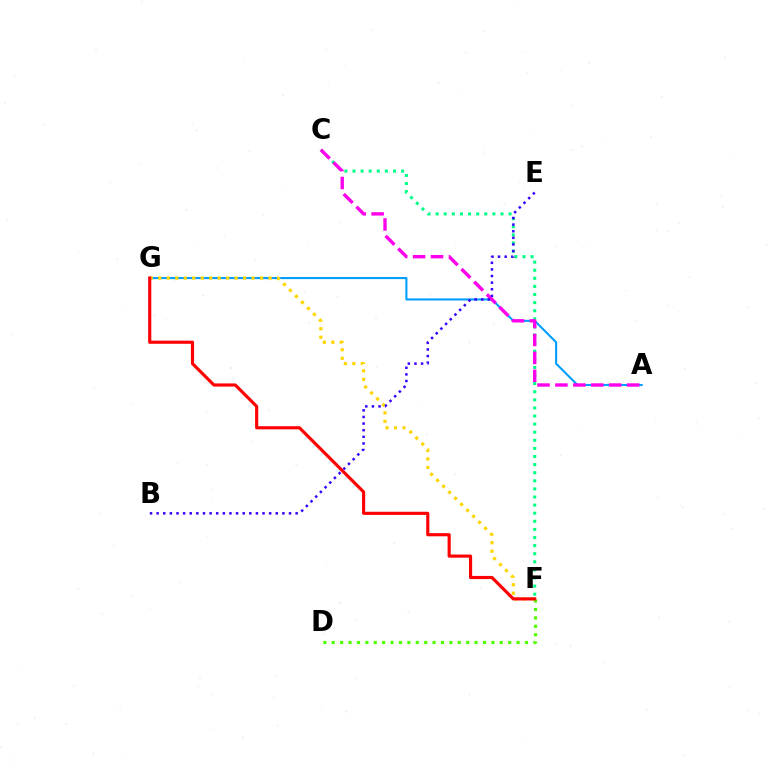{('D', 'F'): [{'color': '#4fff00', 'line_style': 'dotted', 'thickness': 2.28}], ('C', 'F'): [{'color': '#00ff86', 'line_style': 'dotted', 'thickness': 2.2}], ('A', 'G'): [{'color': '#009eff', 'line_style': 'solid', 'thickness': 1.51}], ('A', 'C'): [{'color': '#ff00ed', 'line_style': 'dashed', 'thickness': 2.44}], ('F', 'G'): [{'color': '#ffd500', 'line_style': 'dotted', 'thickness': 2.31}, {'color': '#ff0000', 'line_style': 'solid', 'thickness': 2.26}], ('B', 'E'): [{'color': '#3700ff', 'line_style': 'dotted', 'thickness': 1.8}]}